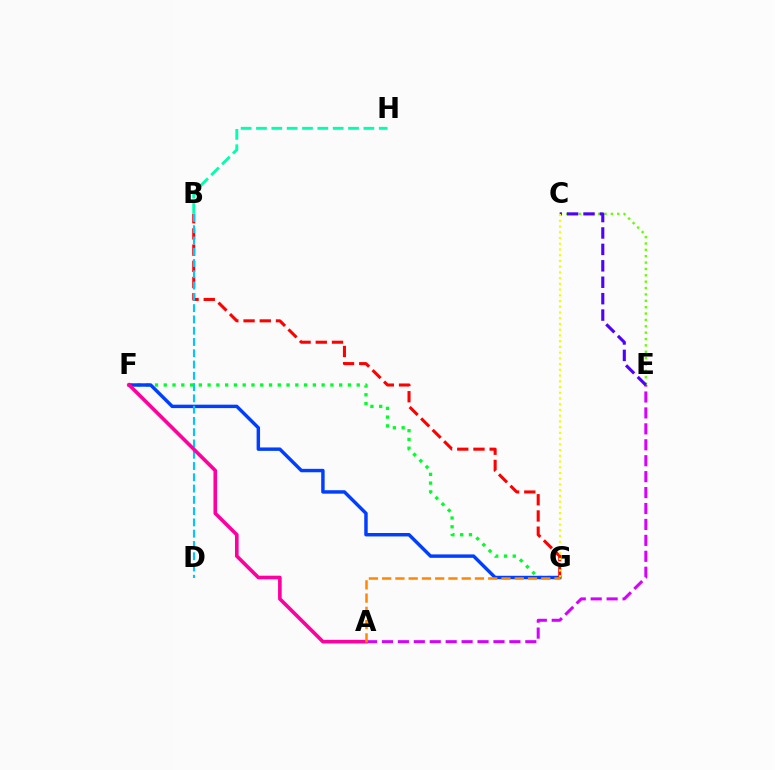{('F', 'G'): [{'color': '#00ff27', 'line_style': 'dotted', 'thickness': 2.38}, {'color': '#003fff', 'line_style': 'solid', 'thickness': 2.47}], ('A', 'E'): [{'color': '#d600ff', 'line_style': 'dashed', 'thickness': 2.16}], ('C', 'E'): [{'color': '#66ff00', 'line_style': 'dotted', 'thickness': 1.73}, {'color': '#4f00ff', 'line_style': 'dashed', 'thickness': 2.23}], ('B', 'G'): [{'color': '#ff0000', 'line_style': 'dashed', 'thickness': 2.2}], ('B', 'D'): [{'color': '#00c7ff', 'line_style': 'dashed', 'thickness': 1.53}], ('A', 'F'): [{'color': '#ff00a0', 'line_style': 'solid', 'thickness': 2.61}], ('B', 'H'): [{'color': '#00ffaf', 'line_style': 'dashed', 'thickness': 2.08}], ('C', 'G'): [{'color': '#eeff00', 'line_style': 'dotted', 'thickness': 1.56}], ('A', 'G'): [{'color': '#ff8800', 'line_style': 'dashed', 'thickness': 1.8}]}